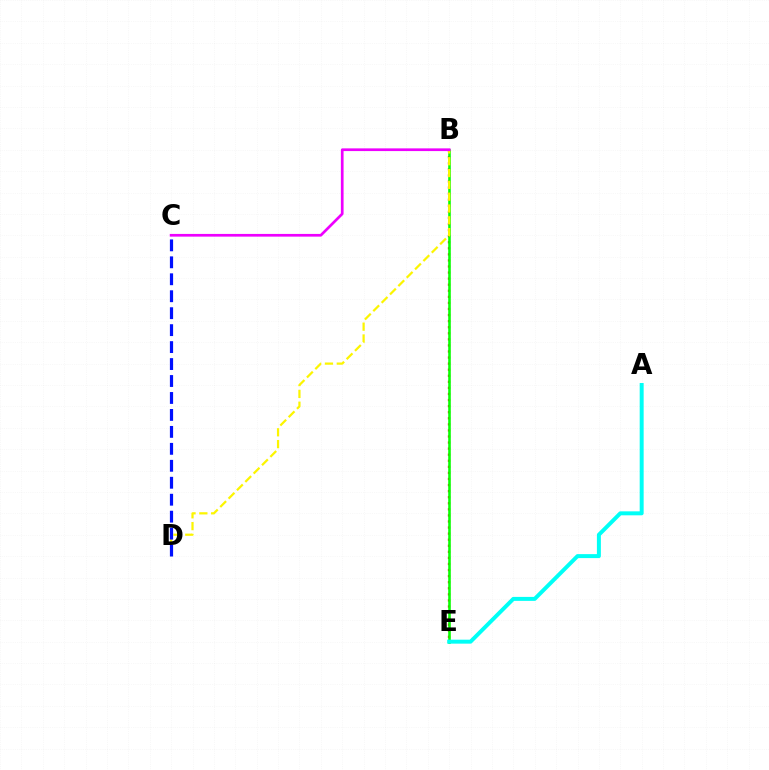{('B', 'E'): [{'color': '#ff0000', 'line_style': 'dotted', 'thickness': 1.65}, {'color': '#08ff00', 'line_style': 'solid', 'thickness': 1.86}], ('A', 'E'): [{'color': '#00fff6', 'line_style': 'solid', 'thickness': 2.86}], ('B', 'D'): [{'color': '#fcf500', 'line_style': 'dashed', 'thickness': 1.61}], ('B', 'C'): [{'color': '#ee00ff', 'line_style': 'solid', 'thickness': 1.94}], ('C', 'D'): [{'color': '#0010ff', 'line_style': 'dashed', 'thickness': 2.3}]}